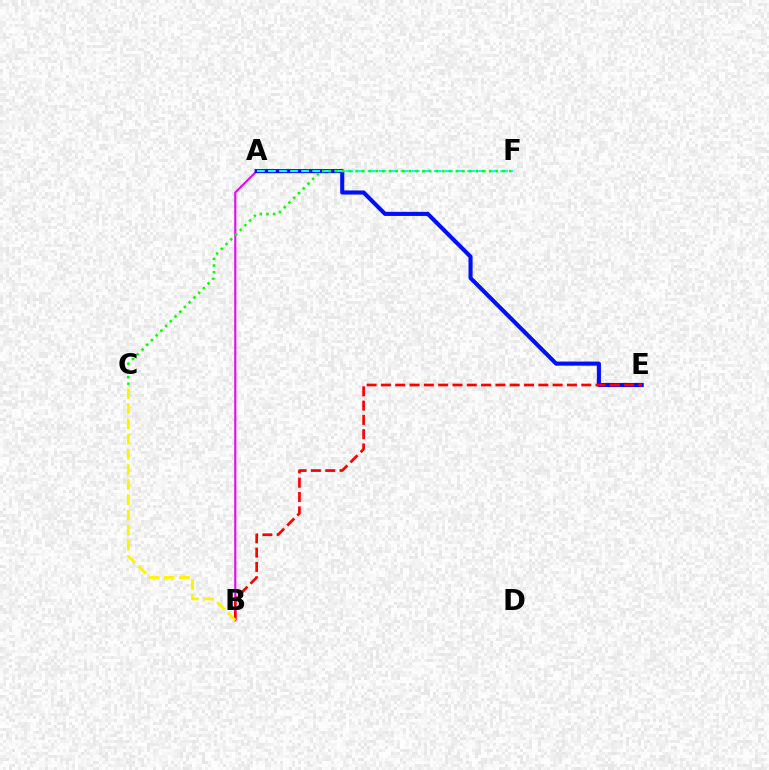{('A', 'B'): [{'color': '#ee00ff', 'line_style': 'solid', 'thickness': 1.52}], ('A', 'E'): [{'color': '#0010ff', 'line_style': 'solid', 'thickness': 2.95}], ('B', 'E'): [{'color': '#ff0000', 'line_style': 'dashed', 'thickness': 1.94}], ('A', 'F'): [{'color': '#00fff6', 'line_style': 'dashed', 'thickness': 1.5}], ('C', 'F'): [{'color': '#08ff00', 'line_style': 'dotted', 'thickness': 1.81}], ('B', 'C'): [{'color': '#fcf500', 'line_style': 'dashed', 'thickness': 2.06}]}